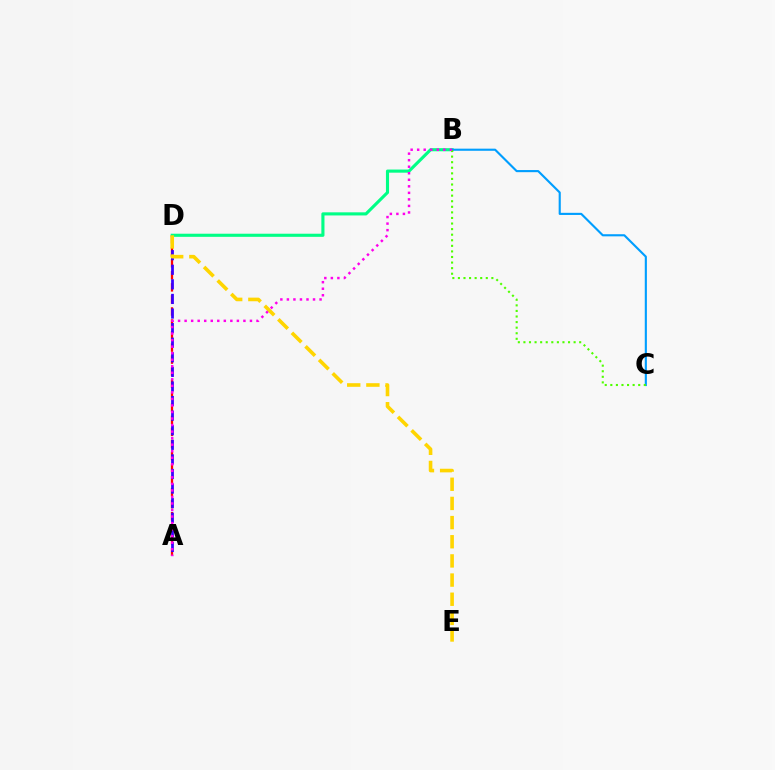{('A', 'D'): [{'color': '#ff0000', 'line_style': 'dashed', 'thickness': 1.64}, {'color': '#3700ff', 'line_style': 'dashed', 'thickness': 1.98}], ('B', 'D'): [{'color': '#00ff86', 'line_style': 'solid', 'thickness': 2.24}], ('B', 'C'): [{'color': '#009eff', 'line_style': 'solid', 'thickness': 1.53}, {'color': '#4fff00', 'line_style': 'dotted', 'thickness': 1.52}], ('D', 'E'): [{'color': '#ffd500', 'line_style': 'dashed', 'thickness': 2.6}], ('A', 'B'): [{'color': '#ff00ed', 'line_style': 'dotted', 'thickness': 1.78}]}